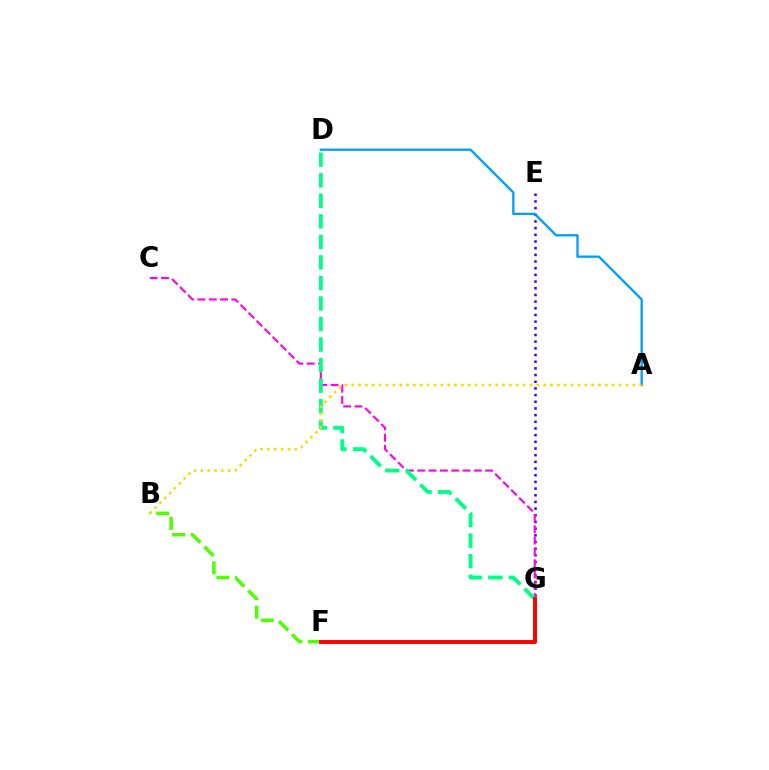{('E', 'G'): [{'color': '#3700ff', 'line_style': 'dotted', 'thickness': 1.81}], ('C', 'G'): [{'color': '#ff00ed', 'line_style': 'dashed', 'thickness': 1.54}], ('A', 'D'): [{'color': '#009eff', 'line_style': 'solid', 'thickness': 1.67}], ('D', 'G'): [{'color': '#00ff86', 'line_style': 'dashed', 'thickness': 2.79}], ('A', 'B'): [{'color': '#ffd500', 'line_style': 'dotted', 'thickness': 1.86}], ('B', 'F'): [{'color': '#4fff00', 'line_style': 'dashed', 'thickness': 2.53}], ('F', 'G'): [{'color': '#ff0000', 'line_style': 'solid', 'thickness': 2.83}]}